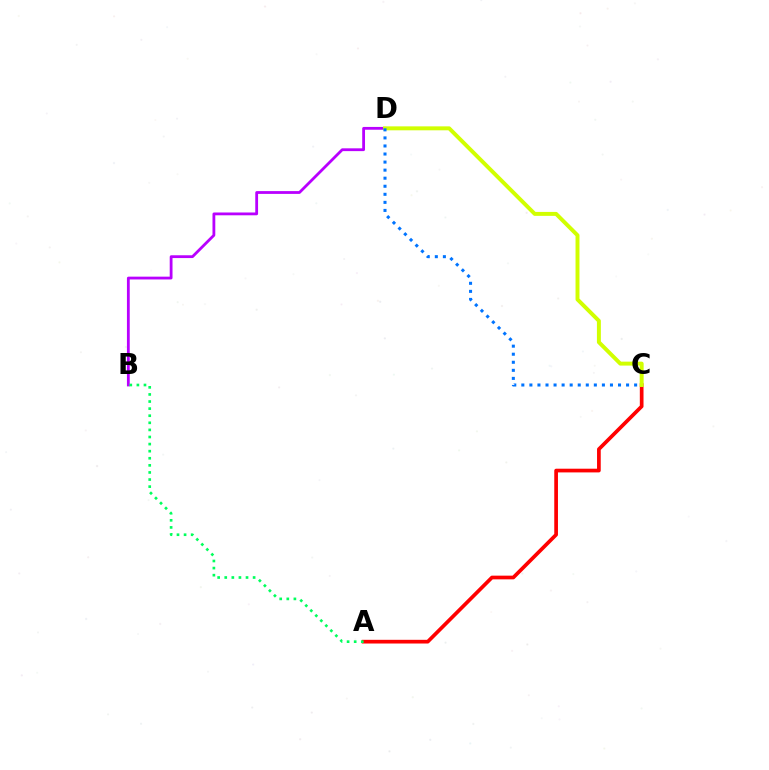{('B', 'D'): [{'color': '#b900ff', 'line_style': 'solid', 'thickness': 2.02}], ('A', 'C'): [{'color': '#ff0000', 'line_style': 'solid', 'thickness': 2.66}], ('C', 'D'): [{'color': '#d1ff00', 'line_style': 'solid', 'thickness': 2.84}, {'color': '#0074ff', 'line_style': 'dotted', 'thickness': 2.19}], ('A', 'B'): [{'color': '#00ff5c', 'line_style': 'dotted', 'thickness': 1.93}]}